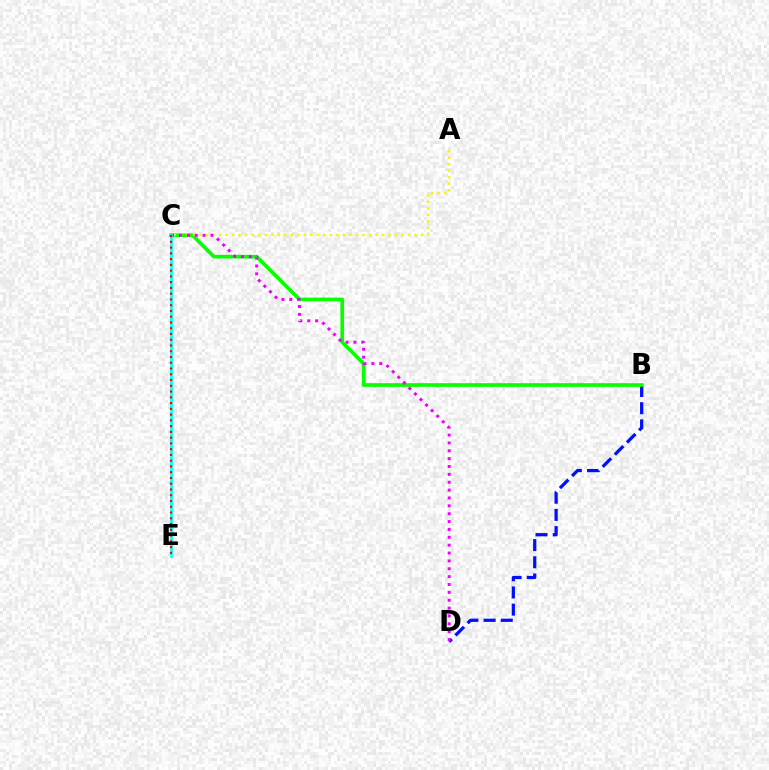{('B', 'D'): [{'color': '#0010ff', 'line_style': 'dashed', 'thickness': 2.34}], ('B', 'C'): [{'color': '#08ff00', 'line_style': 'solid', 'thickness': 2.63}], ('A', 'C'): [{'color': '#fcf500', 'line_style': 'dotted', 'thickness': 1.77}], ('C', 'D'): [{'color': '#ee00ff', 'line_style': 'dotted', 'thickness': 2.14}], ('C', 'E'): [{'color': '#00fff6', 'line_style': 'solid', 'thickness': 1.96}, {'color': '#ff0000', 'line_style': 'dotted', 'thickness': 1.56}]}